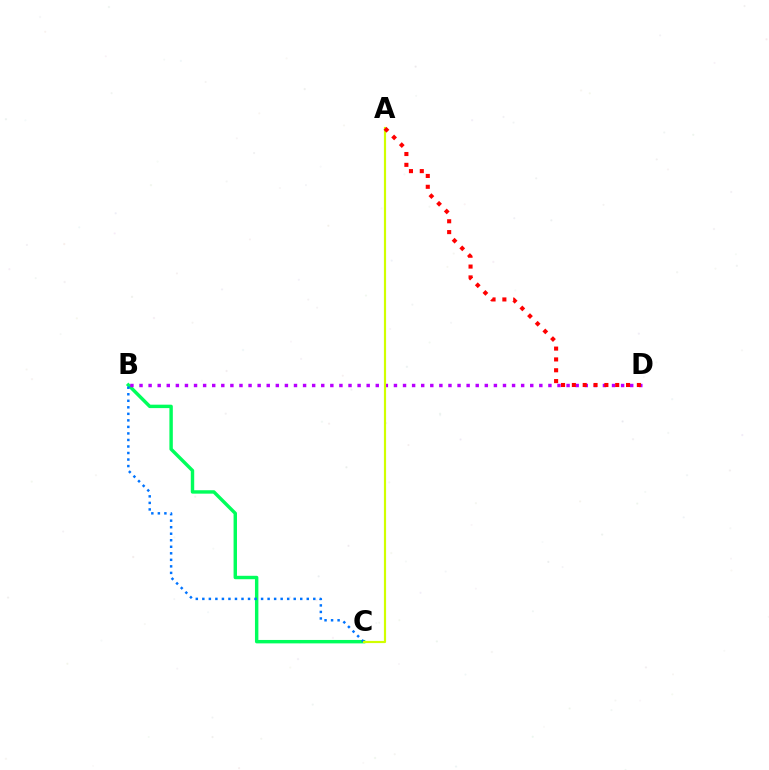{('B', 'C'): [{'color': '#00ff5c', 'line_style': 'solid', 'thickness': 2.46}, {'color': '#0074ff', 'line_style': 'dotted', 'thickness': 1.77}], ('B', 'D'): [{'color': '#b900ff', 'line_style': 'dotted', 'thickness': 2.47}], ('A', 'C'): [{'color': '#d1ff00', 'line_style': 'solid', 'thickness': 1.57}], ('A', 'D'): [{'color': '#ff0000', 'line_style': 'dotted', 'thickness': 2.94}]}